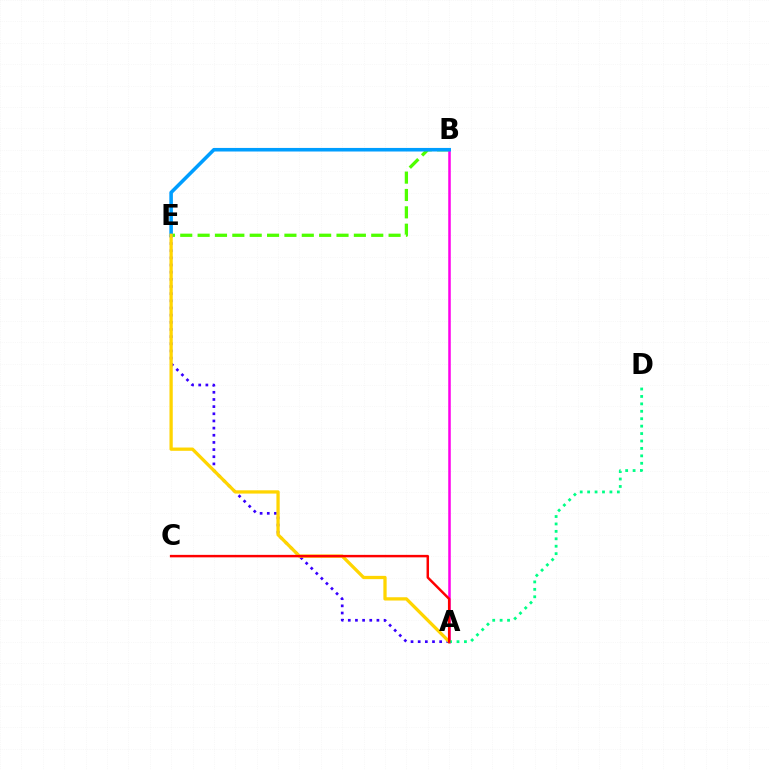{('A', 'E'): [{'color': '#3700ff', 'line_style': 'dotted', 'thickness': 1.95}, {'color': '#ffd500', 'line_style': 'solid', 'thickness': 2.36}], ('B', 'E'): [{'color': '#4fff00', 'line_style': 'dashed', 'thickness': 2.36}, {'color': '#009eff', 'line_style': 'solid', 'thickness': 2.57}], ('A', 'B'): [{'color': '#ff00ed', 'line_style': 'solid', 'thickness': 1.82}], ('A', 'D'): [{'color': '#00ff86', 'line_style': 'dotted', 'thickness': 2.02}], ('A', 'C'): [{'color': '#ff0000', 'line_style': 'solid', 'thickness': 1.78}]}